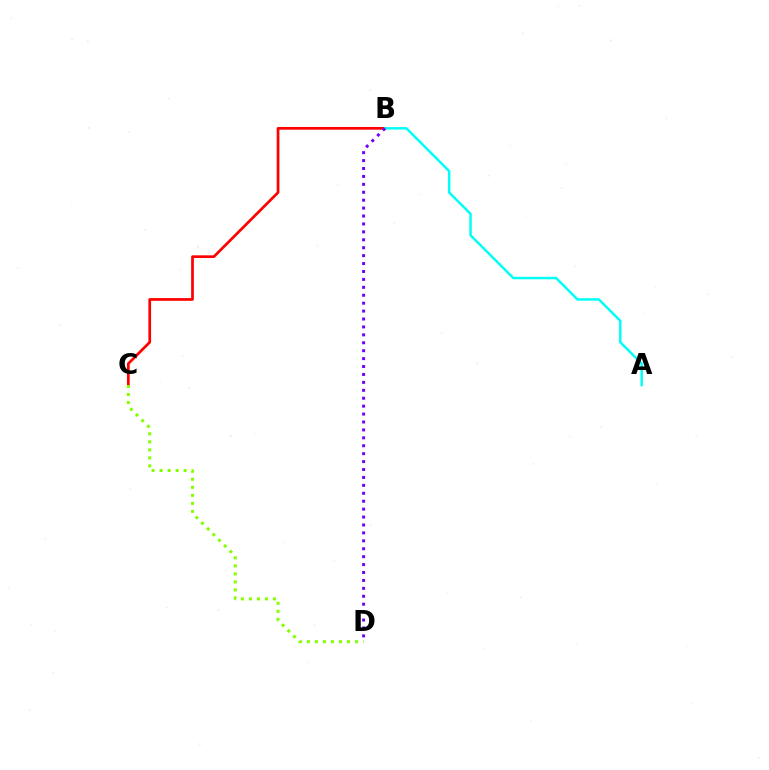{('B', 'C'): [{'color': '#ff0000', 'line_style': 'solid', 'thickness': 1.95}], ('C', 'D'): [{'color': '#84ff00', 'line_style': 'dotted', 'thickness': 2.18}], ('A', 'B'): [{'color': '#00fff6', 'line_style': 'solid', 'thickness': 1.78}], ('B', 'D'): [{'color': '#7200ff', 'line_style': 'dotted', 'thickness': 2.15}]}